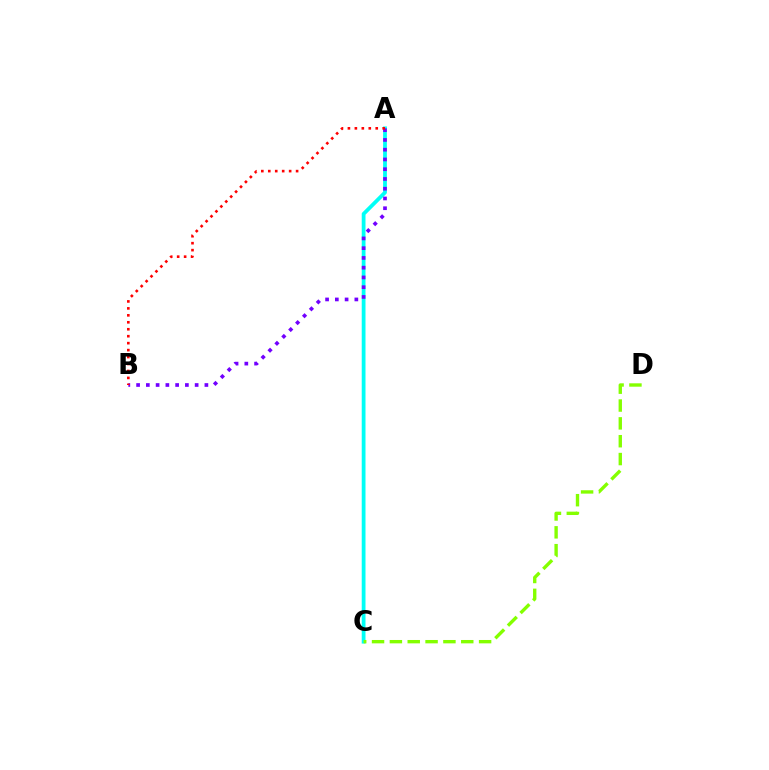{('A', 'C'): [{'color': '#00fff6', 'line_style': 'solid', 'thickness': 2.72}], ('A', 'B'): [{'color': '#7200ff', 'line_style': 'dotted', 'thickness': 2.65}, {'color': '#ff0000', 'line_style': 'dotted', 'thickness': 1.89}], ('C', 'D'): [{'color': '#84ff00', 'line_style': 'dashed', 'thickness': 2.42}]}